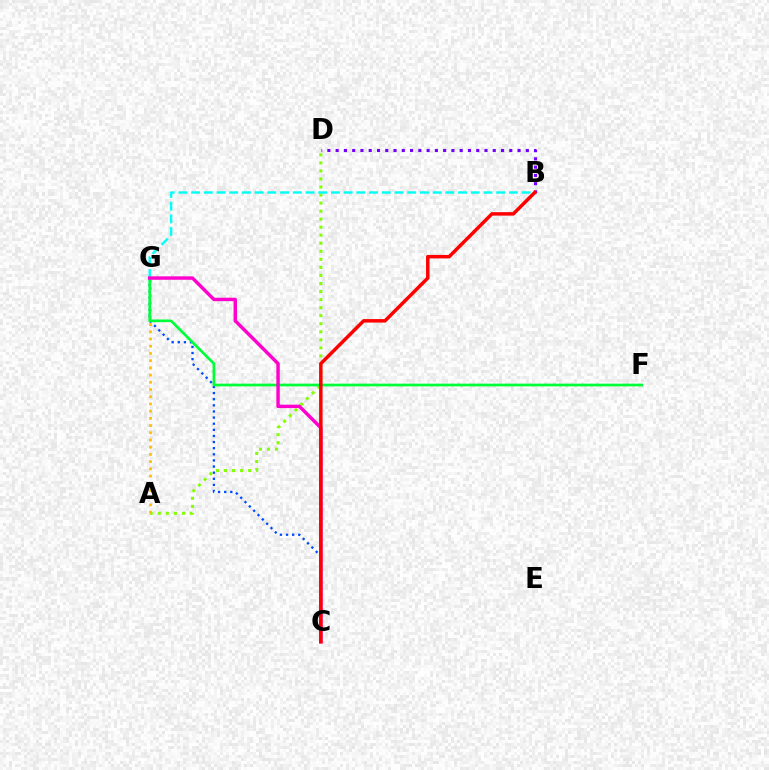{('C', 'G'): [{'color': '#004bff', 'line_style': 'dotted', 'thickness': 1.66}, {'color': '#ff00cf', 'line_style': 'solid', 'thickness': 2.47}], ('A', 'D'): [{'color': '#84ff00', 'line_style': 'dotted', 'thickness': 2.18}], ('A', 'G'): [{'color': '#ffbd00', 'line_style': 'dotted', 'thickness': 1.96}], ('B', 'G'): [{'color': '#00fff6', 'line_style': 'dashed', 'thickness': 1.73}], ('F', 'G'): [{'color': '#00ff39', 'line_style': 'solid', 'thickness': 1.95}], ('B', 'D'): [{'color': '#7200ff', 'line_style': 'dotted', 'thickness': 2.25}], ('B', 'C'): [{'color': '#ff0000', 'line_style': 'solid', 'thickness': 2.5}]}